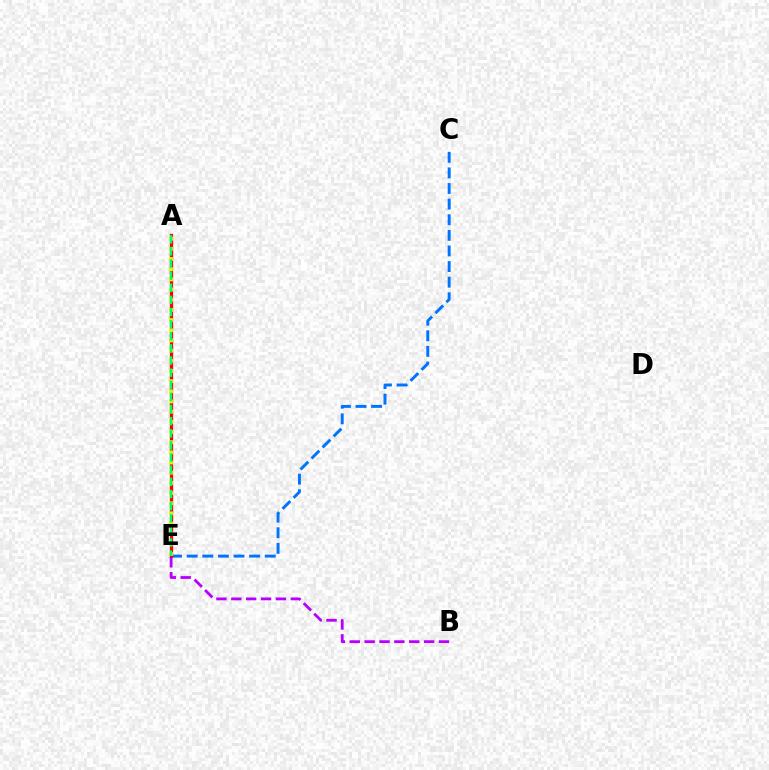{('C', 'E'): [{'color': '#0074ff', 'line_style': 'dashed', 'thickness': 2.12}], ('A', 'E'): [{'color': '#ff0000', 'line_style': 'solid', 'thickness': 2.36}, {'color': '#d1ff00', 'line_style': 'dotted', 'thickness': 2.76}, {'color': '#00ff5c', 'line_style': 'dashed', 'thickness': 1.65}], ('B', 'E'): [{'color': '#b900ff', 'line_style': 'dashed', 'thickness': 2.02}]}